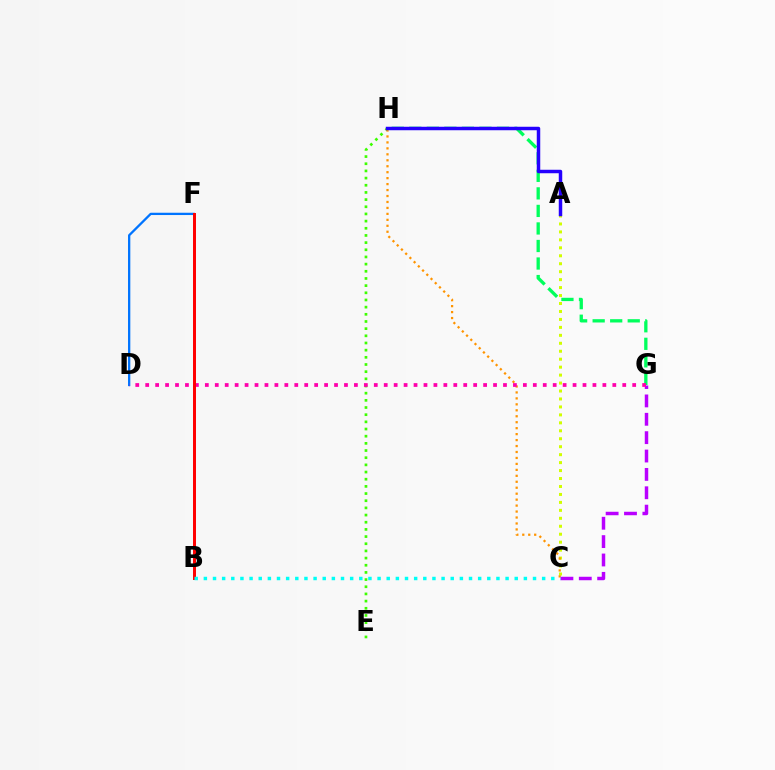{('E', 'H'): [{'color': '#3dff00', 'line_style': 'dotted', 'thickness': 1.95}], ('A', 'C'): [{'color': '#d1ff00', 'line_style': 'dotted', 'thickness': 2.16}], ('G', 'H'): [{'color': '#00ff5c', 'line_style': 'dashed', 'thickness': 2.38}], ('C', 'H'): [{'color': '#ff9400', 'line_style': 'dotted', 'thickness': 1.62}], ('D', 'F'): [{'color': '#0074ff', 'line_style': 'solid', 'thickness': 1.65}], ('C', 'G'): [{'color': '#b900ff', 'line_style': 'dashed', 'thickness': 2.5}], ('D', 'G'): [{'color': '#ff00ac', 'line_style': 'dotted', 'thickness': 2.7}], ('B', 'F'): [{'color': '#ff0000', 'line_style': 'solid', 'thickness': 2.14}], ('B', 'C'): [{'color': '#00fff6', 'line_style': 'dotted', 'thickness': 2.48}], ('A', 'H'): [{'color': '#2500ff', 'line_style': 'solid', 'thickness': 2.5}]}